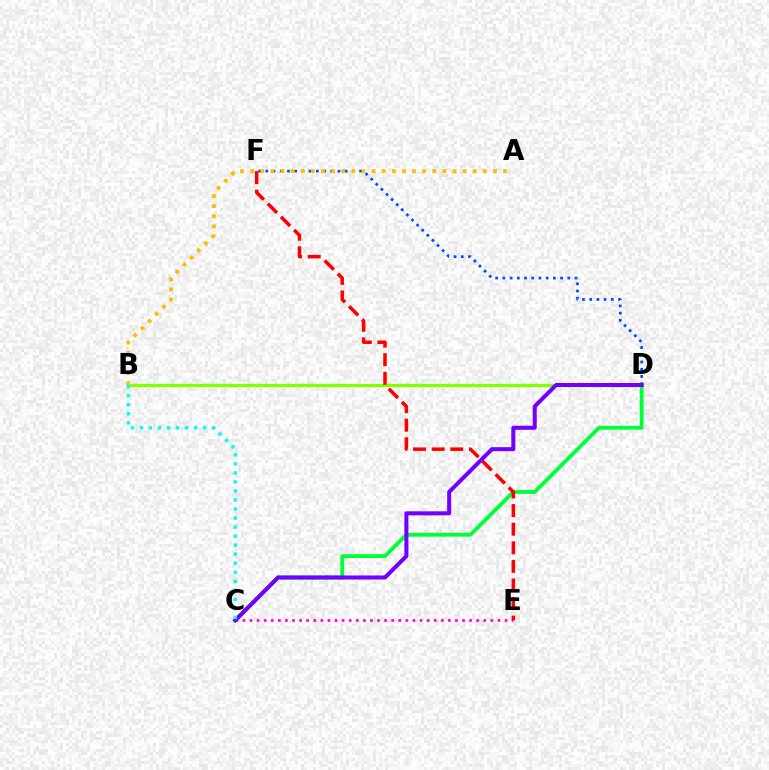{('C', 'E'): [{'color': '#ff00cf', 'line_style': 'dotted', 'thickness': 1.92}], ('C', 'D'): [{'color': '#00ff39', 'line_style': 'solid', 'thickness': 2.76}, {'color': '#7200ff', 'line_style': 'solid', 'thickness': 2.9}], ('D', 'F'): [{'color': '#004bff', 'line_style': 'dotted', 'thickness': 1.96}], ('B', 'D'): [{'color': '#84ff00', 'line_style': 'solid', 'thickness': 2.35}], ('E', 'F'): [{'color': '#ff0000', 'line_style': 'dashed', 'thickness': 2.53}], ('A', 'B'): [{'color': '#ffbd00', 'line_style': 'dotted', 'thickness': 2.75}], ('B', 'C'): [{'color': '#00fff6', 'line_style': 'dotted', 'thickness': 2.45}]}